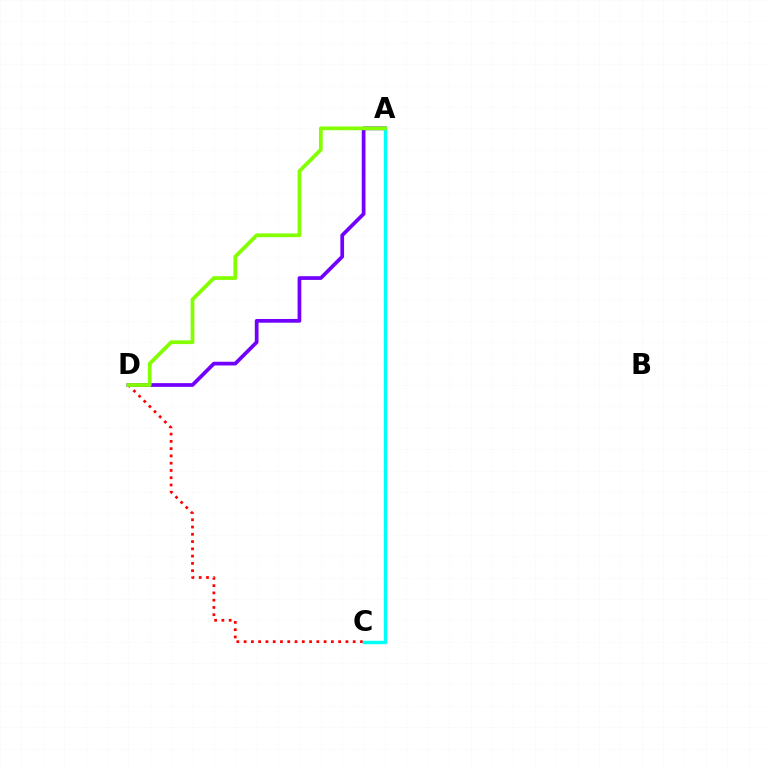{('A', 'D'): [{'color': '#7200ff', 'line_style': 'solid', 'thickness': 2.68}, {'color': '#84ff00', 'line_style': 'solid', 'thickness': 2.71}], ('C', 'D'): [{'color': '#ff0000', 'line_style': 'dotted', 'thickness': 1.98}], ('A', 'C'): [{'color': '#00fff6', 'line_style': 'solid', 'thickness': 2.48}]}